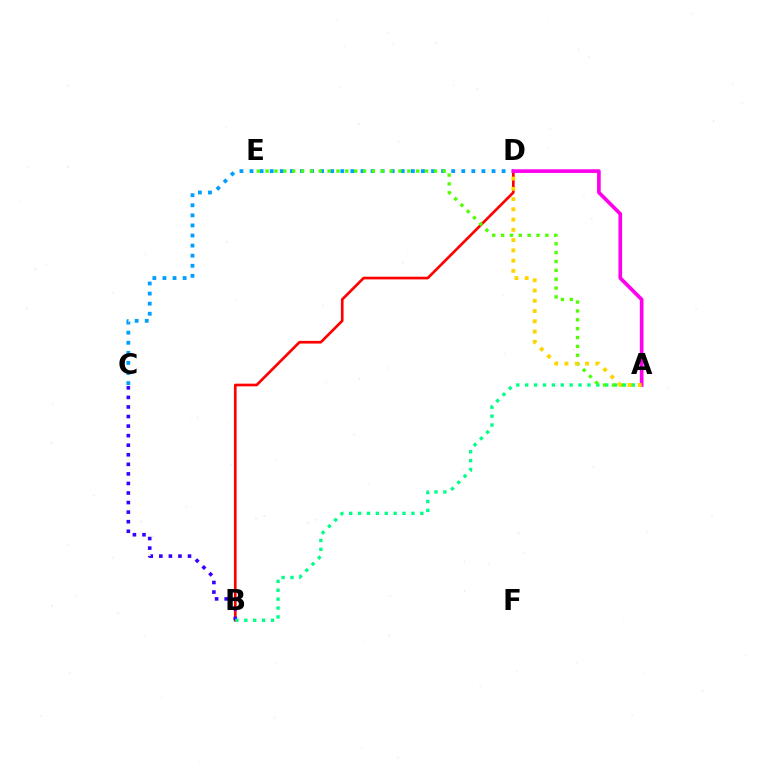{('B', 'D'): [{'color': '#ff0000', 'line_style': 'solid', 'thickness': 1.92}], ('B', 'C'): [{'color': '#3700ff', 'line_style': 'dotted', 'thickness': 2.6}], ('A', 'B'): [{'color': '#00ff86', 'line_style': 'dotted', 'thickness': 2.42}], ('C', 'D'): [{'color': '#009eff', 'line_style': 'dotted', 'thickness': 2.74}], ('A', 'E'): [{'color': '#4fff00', 'line_style': 'dotted', 'thickness': 2.41}], ('A', 'D'): [{'color': '#ff00ed', 'line_style': 'solid', 'thickness': 2.64}, {'color': '#ffd500', 'line_style': 'dotted', 'thickness': 2.79}]}